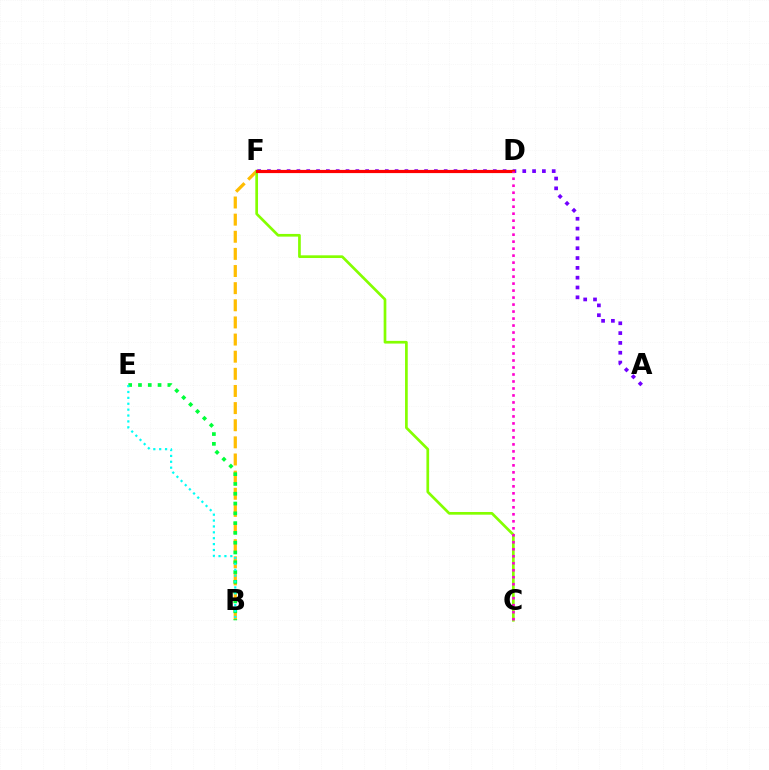{('B', 'F'): [{'color': '#ffbd00', 'line_style': 'dashed', 'thickness': 2.33}], ('D', 'F'): [{'color': '#004bff', 'line_style': 'dotted', 'thickness': 1.81}, {'color': '#ff0000', 'line_style': 'solid', 'thickness': 2.29}], ('B', 'E'): [{'color': '#00ff39', 'line_style': 'dotted', 'thickness': 2.66}, {'color': '#00fff6', 'line_style': 'dotted', 'thickness': 1.6}], ('C', 'F'): [{'color': '#84ff00', 'line_style': 'solid', 'thickness': 1.94}], ('A', 'F'): [{'color': '#7200ff', 'line_style': 'dotted', 'thickness': 2.67}], ('C', 'D'): [{'color': '#ff00cf', 'line_style': 'dotted', 'thickness': 1.9}]}